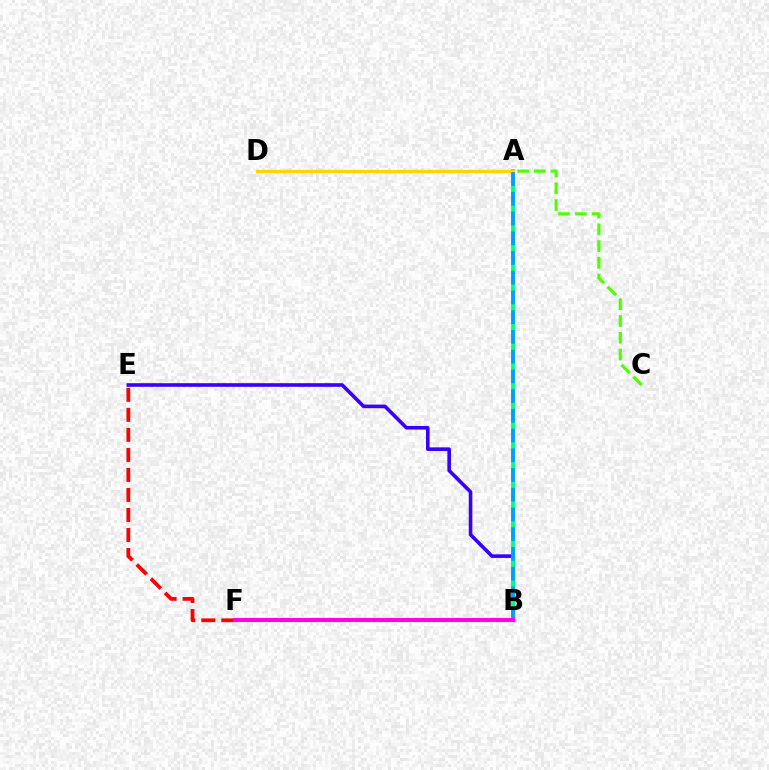{('E', 'F'): [{'color': '#ff0000', 'line_style': 'dashed', 'thickness': 2.72}], ('A', 'C'): [{'color': '#4fff00', 'line_style': 'dashed', 'thickness': 2.28}], ('B', 'E'): [{'color': '#3700ff', 'line_style': 'solid', 'thickness': 2.61}], ('A', 'B'): [{'color': '#00ff86', 'line_style': 'solid', 'thickness': 2.79}, {'color': '#009eff', 'line_style': 'dashed', 'thickness': 2.68}], ('A', 'D'): [{'color': '#ffd500', 'line_style': 'solid', 'thickness': 2.39}], ('B', 'F'): [{'color': '#ff00ed', 'line_style': 'solid', 'thickness': 2.89}]}